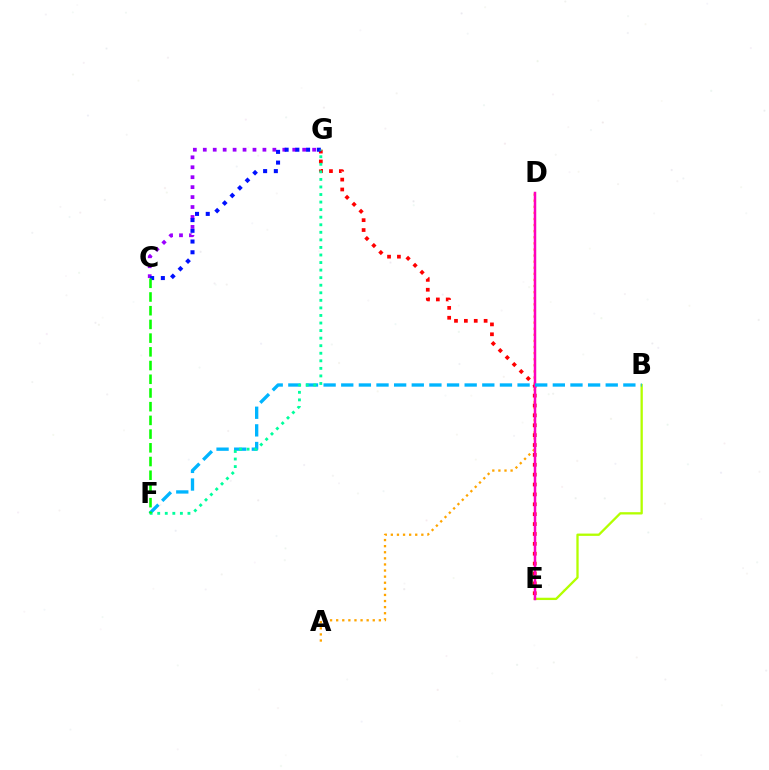{('A', 'D'): [{'color': '#ffa500', 'line_style': 'dotted', 'thickness': 1.66}], ('E', 'G'): [{'color': '#ff0000', 'line_style': 'dotted', 'thickness': 2.68}], ('B', 'E'): [{'color': '#b3ff00', 'line_style': 'solid', 'thickness': 1.66}], ('C', 'G'): [{'color': '#9b00ff', 'line_style': 'dotted', 'thickness': 2.7}, {'color': '#0010ff', 'line_style': 'dotted', 'thickness': 2.91}], ('D', 'E'): [{'color': '#ff00bd', 'line_style': 'solid', 'thickness': 1.8}], ('B', 'F'): [{'color': '#00b5ff', 'line_style': 'dashed', 'thickness': 2.4}], ('F', 'G'): [{'color': '#00ff9d', 'line_style': 'dotted', 'thickness': 2.05}], ('C', 'F'): [{'color': '#08ff00', 'line_style': 'dashed', 'thickness': 1.86}]}